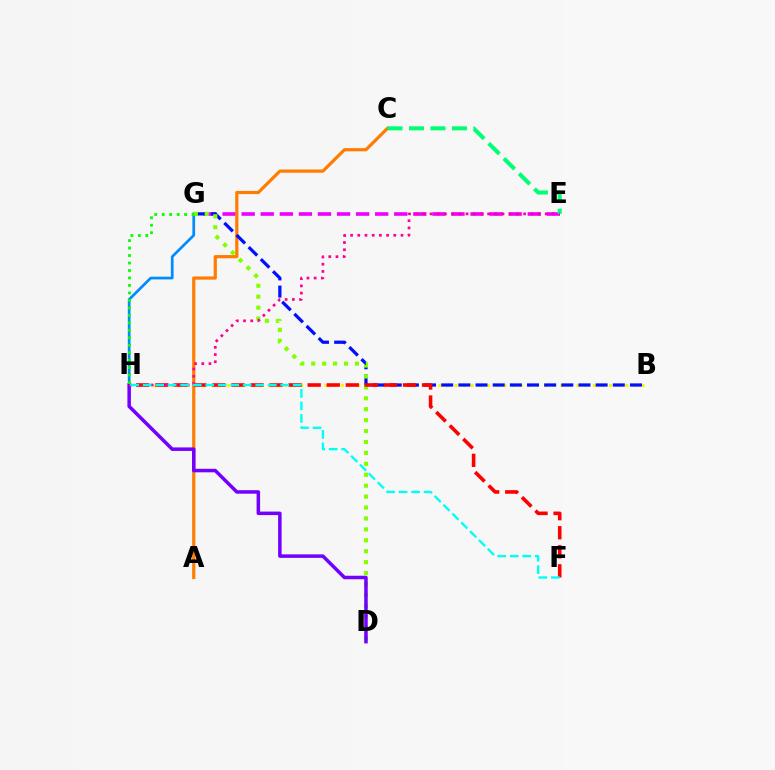{('E', 'G'): [{'color': '#ee00ff', 'line_style': 'dashed', 'thickness': 2.59}], ('A', 'C'): [{'color': '#ff7c00', 'line_style': 'solid', 'thickness': 2.3}], ('B', 'H'): [{'color': '#fcf500', 'line_style': 'dotted', 'thickness': 2.21}], ('G', 'H'): [{'color': '#008cff', 'line_style': 'solid', 'thickness': 1.95}, {'color': '#08ff00', 'line_style': 'dotted', 'thickness': 2.03}], ('C', 'E'): [{'color': '#00ff74', 'line_style': 'dashed', 'thickness': 2.92}], ('B', 'G'): [{'color': '#0010ff', 'line_style': 'dashed', 'thickness': 2.33}], ('D', 'G'): [{'color': '#84ff00', 'line_style': 'dotted', 'thickness': 2.97}], ('F', 'H'): [{'color': '#ff0000', 'line_style': 'dashed', 'thickness': 2.59}, {'color': '#00fff6', 'line_style': 'dashed', 'thickness': 1.7}], ('D', 'H'): [{'color': '#7200ff', 'line_style': 'solid', 'thickness': 2.52}], ('E', 'H'): [{'color': '#ff0094', 'line_style': 'dotted', 'thickness': 1.96}]}